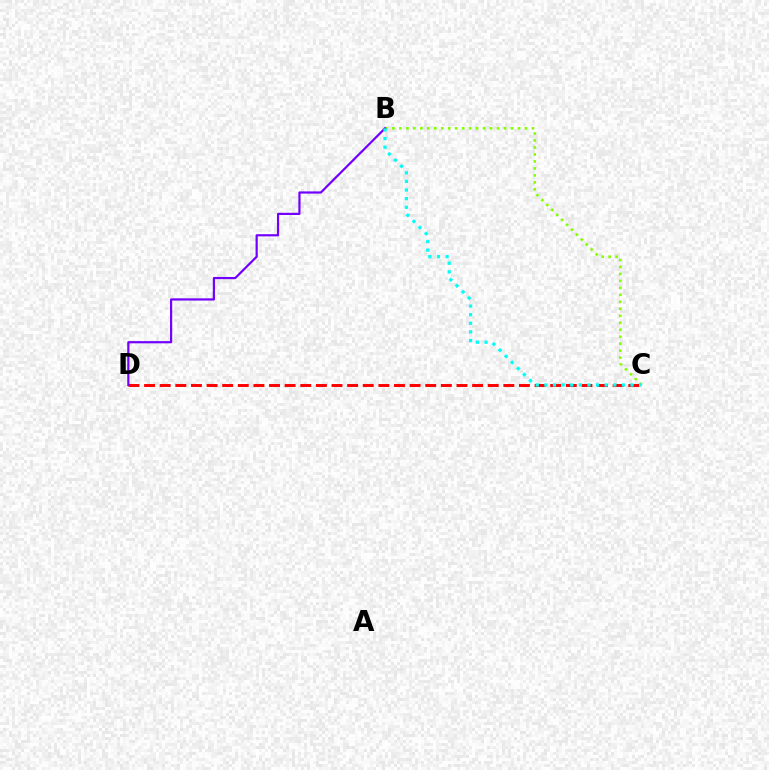{('C', 'D'): [{'color': '#ff0000', 'line_style': 'dashed', 'thickness': 2.12}], ('B', 'C'): [{'color': '#84ff00', 'line_style': 'dotted', 'thickness': 1.9}, {'color': '#00fff6', 'line_style': 'dotted', 'thickness': 2.34}], ('B', 'D'): [{'color': '#7200ff', 'line_style': 'solid', 'thickness': 1.58}]}